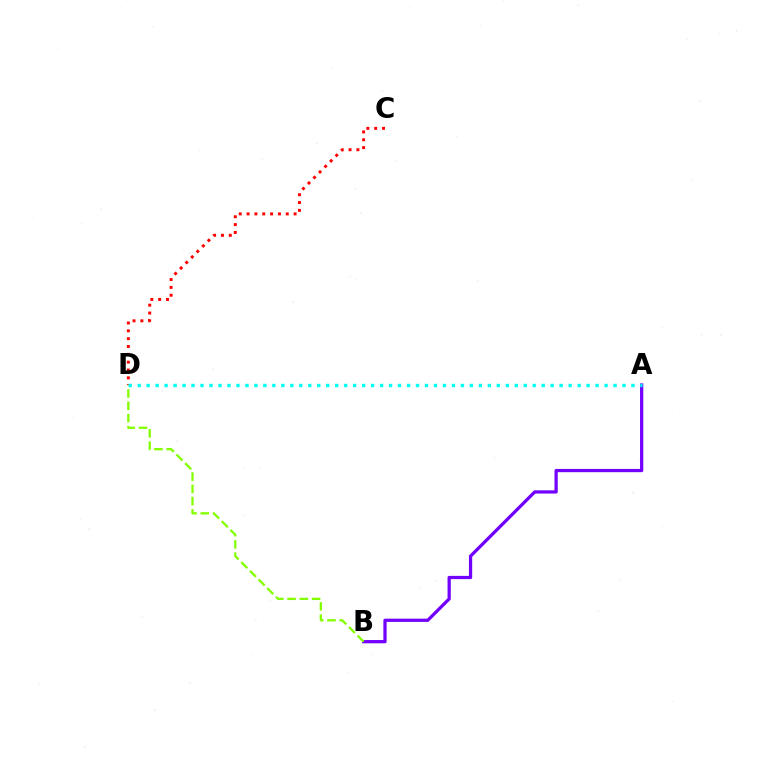{('A', 'B'): [{'color': '#7200ff', 'line_style': 'solid', 'thickness': 2.33}], ('B', 'D'): [{'color': '#84ff00', 'line_style': 'dashed', 'thickness': 1.66}], ('C', 'D'): [{'color': '#ff0000', 'line_style': 'dotted', 'thickness': 2.13}], ('A', 'D'): [{'color': '#00fff6', 'line_style': 'dotted', 'thickness': 2.44}]}